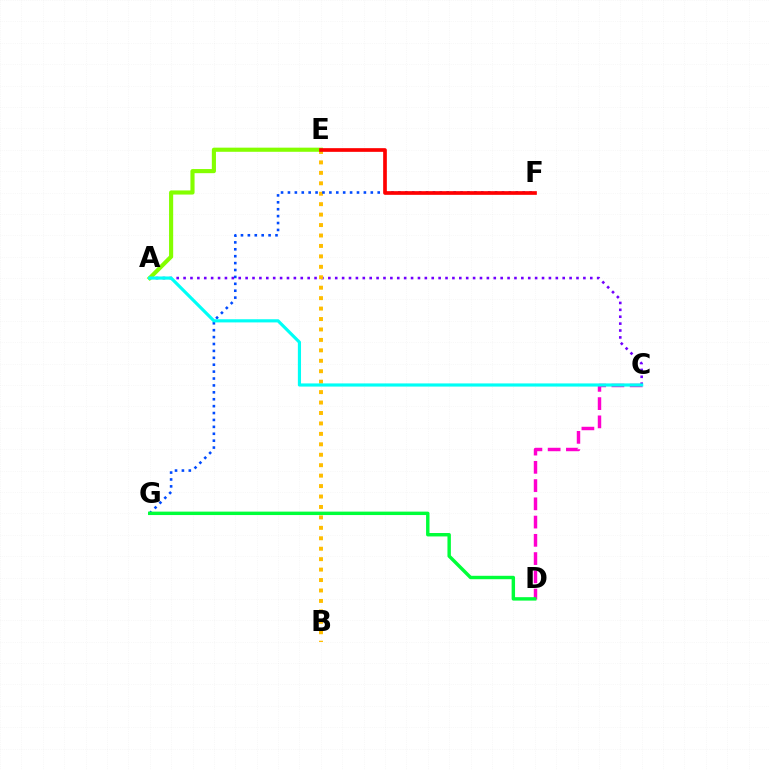{('A', 'C'): [{'color': '#7200ff', 'line_style': 'dotted', 'thickness': 1.87}, {'color': '#00fff6', 'line_style': 'solid', 'thickness': 2.28}], ('B', 'E'): [{'color': '#ffbd00', 'line_style': 'dotted', 'thickness': 2.84}], ('F', 'G'): [{'color': '#004bff', 'line_style': 'dotted', 'thickness': 1.88}], ('A', 'E'): [{'color': '#84ff00', 'line_style': 'solid', 'thickness': 2.98}], ('C', 'D'): [{'color': '#ff00cf', 'line_style': 'dashed', 'thickness': 2.48}], ('E', 'F'): [{'color': '#ff0000', 'line_style': 'solid', 'thickness': 2.65}], ('D', 'G'): [{'color': '#00ff39', 'line_style': 'solid', 'thickness': 2.47}]}